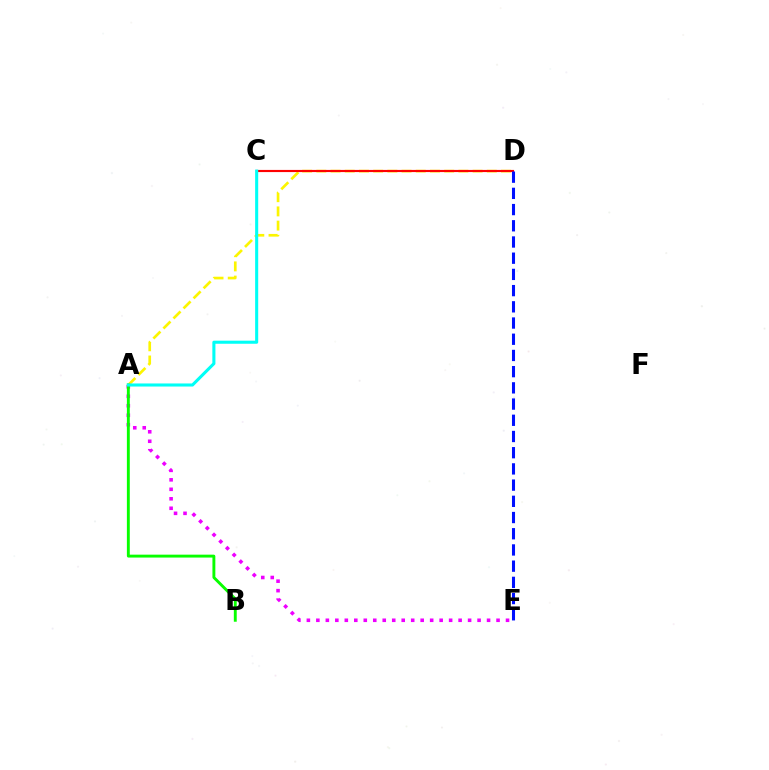{('A', 'E'): [{'color': '#ee00ff', 'line_style': 'dotted', 'thickness': 2.58}], ('A', 'D'): [{'color': '#fcf500', 'line_style': 'dashed', 'thickness': 1.93}], ('A', 'B'): [{'color': '#08ff00', 'line_style': 'solid', 'thickness': 2.09}], ('C', 'D'): [{'color': '#ff0000', 'line_style': 'solid', 'thickness': 1.55}], ('A', 'C'): [{'color': '#00fff6', 'line_style': 'solid', 'thickness': 2.21}], ('D', 'E'): [{'color': '#0010ff', 'line_style': 'dashed', 'thickness': 2.2}]}